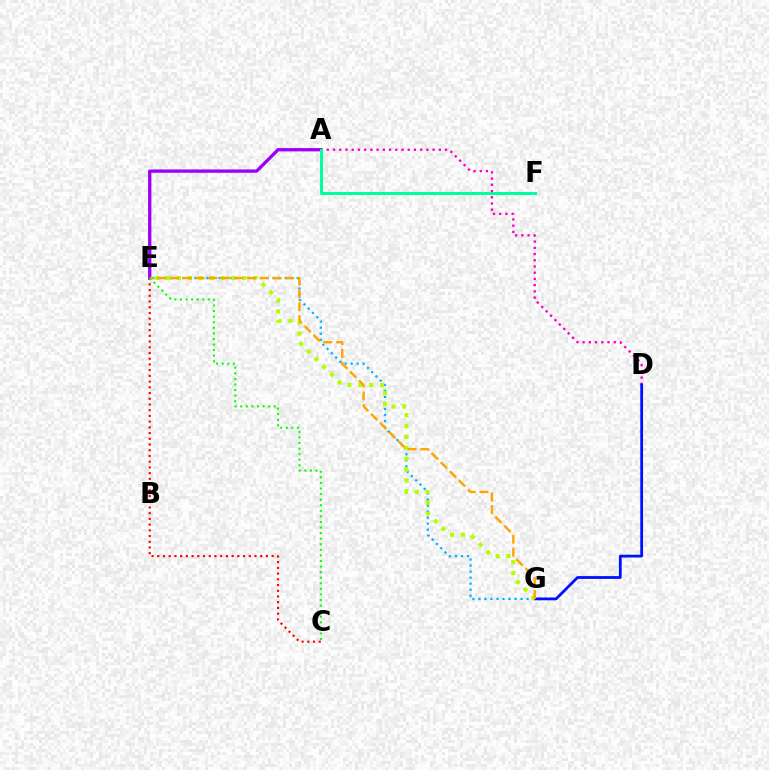{('A', 'D'): [{'color': '#ff00bd', 'line_style': 'dotted', 'thickness': 1.69}], ('A', 'E'): [{'color': '#9b00ff', 'line_style': 'solid', 'thickness': 2.38}], ('C', 'E'): [{'color': '#ff0000', 'line_style': 'dotted', 'thickness': 1.55}, {'color': '#08ff00', 'line_style': 'dotted', 'thickness': 1.51}], ('D', 'G'): [{'color': '#0010ff', 'line_style': 'solid', 'thickness': 2.01}], ('E', 'G'): [{'color': '#00b5ff', 'line_style': 'dotted', 'thickness': 1.64}, {'color': '#b3ff00', 'line_style': 'dotted', 'thickness': 2.96}, {'color': '#ffa500', 'line_style': 'dashed', 'thickness': 1.74}], ('A', 'F'): [{'color': '#00ff9d', 'line_style': 'solid', 'thickness': 2.17}]}